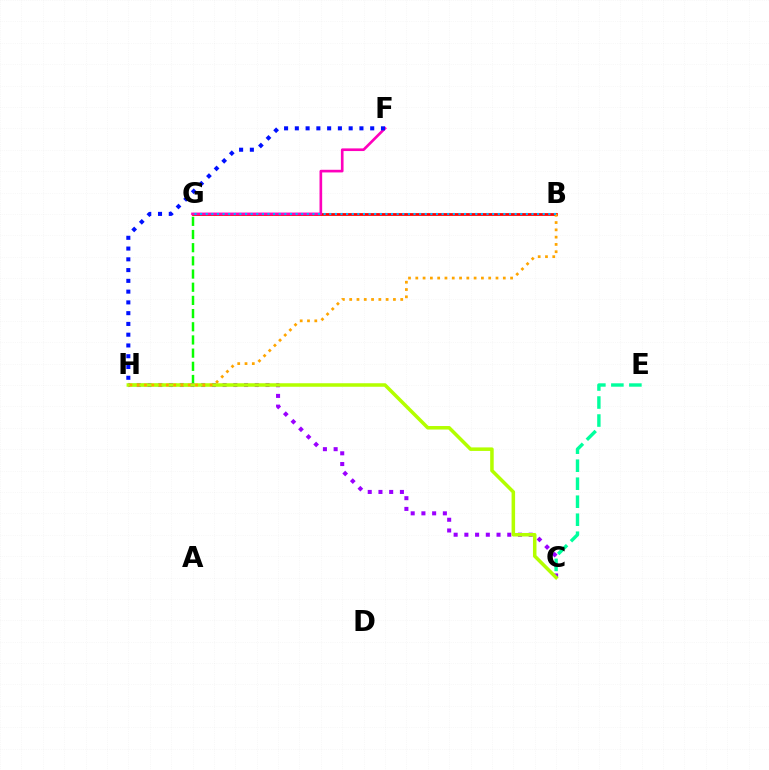{('G', 'H'): [{'color': '#08ff00', 'line_style': 'dashed', 'thickness': 1.79}], ('C', 'H'): [{'color': '#9b00ff', 'line_style': 'dotted', 'thickness': 2.91}, {'color': '#b3ff00', 'line_style': 'solid', 'thickness': 2.54}], ('B', 'G'): [{'color': '#ff0000', 'line_style': 'solid', 'thickness': 2.0}, {'color': '#00b5ff', 'line_style': 'dotted', 'thickness': 1.53}], ('F', 'G'): [{'color': '#ff00bd', 'line_style': 'solid', 'thickness': 1.91}], ('C', 'E'): [{'color': '#00ff9d', 'line_style': 'dashed', 'thickness': 2.45}], ('F', 'H'): [{'color': '#0010ff', 'line_style': 'dotted', 'thickness': 2.93}], ('B', 'H'): [{'color': '#ffa500', 'line_style': 'dotted', 'thickness': 1.98}]}